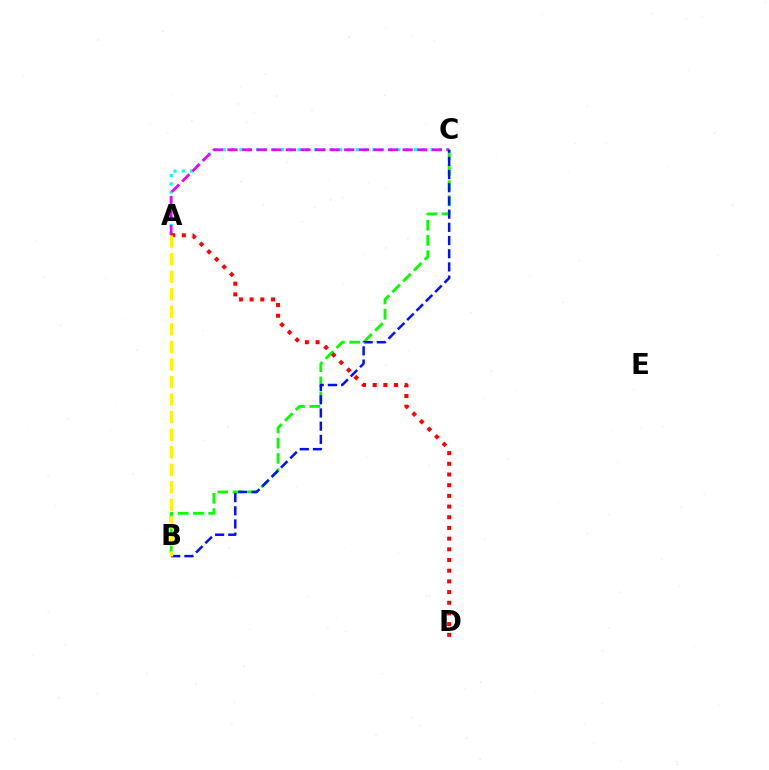{('A', 'C'): [{'color': '#00fff6', 'line_style': 'dotted', 'thickness': 2.26}, {'color': '#ee00ff', 'line_style': 'dashed', 'thickness': 1.98}], ('B', 'C'): [{'color': '#08ff00', 'line_style': 'dashed', 'thickness': 2.07}, {'color': '#0010ff', 'line_style': 'dashed', 'thickness': 1.79}], ('A', 'D'): [{'color': '#ff0000', 'line_style': 'dotted', 'thickness': 2.9}], ('A', 'B'): [{'color': '#fcf500', 'line_style': 'dashed', 'thickness': 2.38}]}